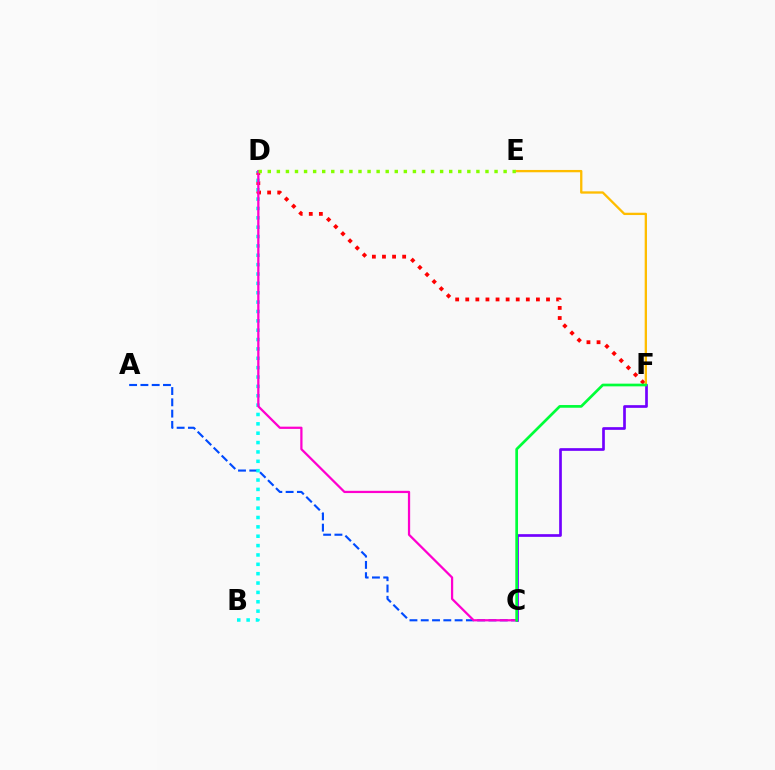{('D', 'F'): [{'color': '#ff0000', 'line_style': 'dotted', 'thickness': 2.74}], ('E', 'F'): [{'color': '#ffbd00', 'line_style': 'solid', 'thickness': 1.67}], ('A', 'C'): [{'color': '#004bff', 'line_style': 'dashed', 'thickness': 1.53}], ('B', 'D'): [{'color': '#00fff6', 'line_style': 'dotted', 'thickness': 2.54}], ('C', 'D'): [{'color': '#ff00cf', 'line_style': 'solid', 'thickness': 1.62}], ('C', 'F'): [{'color': '#7200ff', 'line_style': 'solid', 'thickness': 1.94}, {'color': '#00ff39', 'line_style': 'solid', 'thickness': 1.95}], ('D', 'E'): [{'color': '#84ff00', 'line_style': 'dotted', 'thickness': 2.46}]}